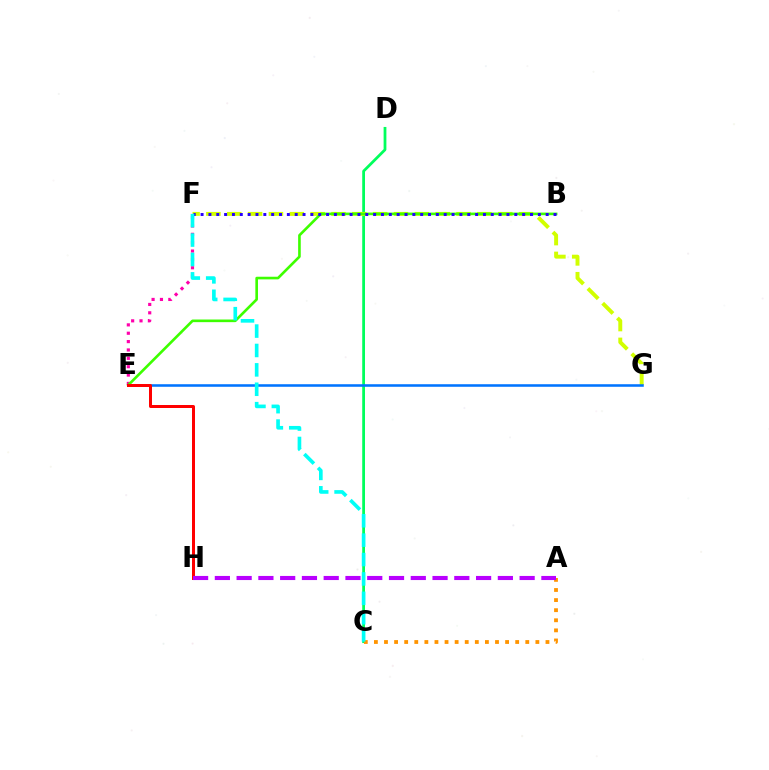{('C', 'D'): [{'color': '#00ff5c', 'line_style': 'solid', 'thickness': 1.99}], ('F', 'G'): [{'color': '#d1ff00', 'line_style': 'dashed', 'thickness': 2.83}], ('E', 'F'): [{'color': '#ff00ac', 'line_style': 'dotted', 'thickness': 2.27}], ('B', 'E'): [{'color': '#3dff00', 'line_style': 'solid', 'thickness': 1.9}], ('A', 'C'): [{'color': '#ff9400', 'line_style': 'dotted', 'thickness': 2.74}], ('B', 'F'): [{'color': '#2500ff', 'line_style': 'dotted', 'thickness': 2.13}], ('E', 'G'): [{'color': '#0074ff', 'line_style': 'solid', 'thickness': 1.84}], ('C', 'F'): [{'color': '#00fff6', 'line_style': 'dashed', 'thickness': 2.64}], ('E', 'H'): [{'color': '#ff0000', 'line_style': 'solid', 'thickness': 2.15}], ('A', 'H'): [{'color': '#b900ff', 'line_style': 'dashed', 'thickness': 2.96}]}